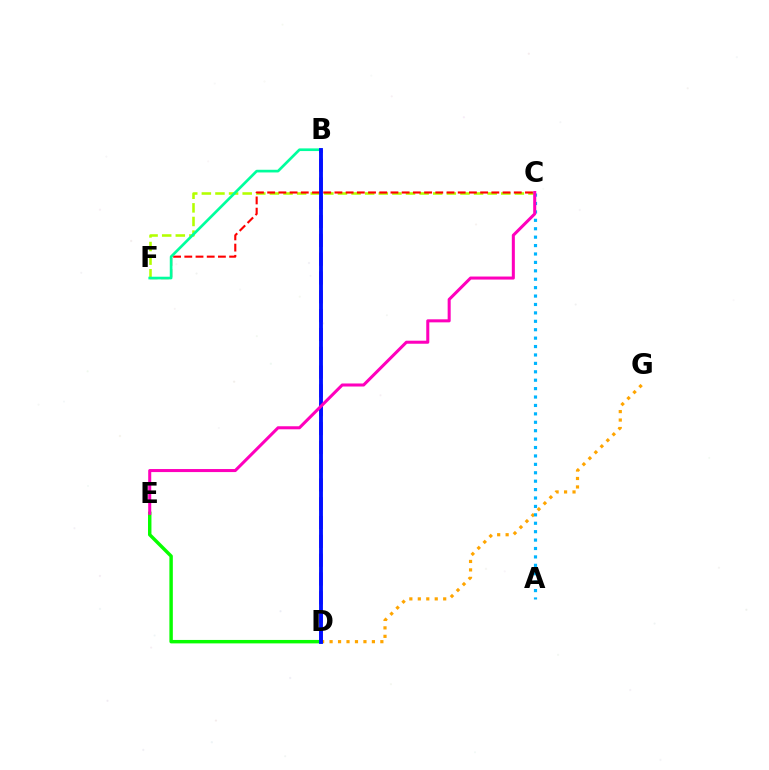{('D', 'G'): [{'color': '#ffa500', 'line_style': 'dotted', 'thickness': 2.3}], ('C', 'F'): [{'color': '#b3ff00', 'line_style': 'dashed', 'thickness': 1.85}, {'color': '#ff0000', 'line_style': 'dashed', 'thickness': 1.52}], ('B', 'D'): [{'color': '#9b00ff', 'line_style': 'dashed', 'thickness': 2.56}, {'color': '#0010ff', 'line_style': 'solid', 'thickness': 2.77}], ('D', 'E'): [{'color': '#08ff00', 'line_style': 'solid', 'thickness': 2.48}], ('B', 'F'): [{'color': '#00ff9d', 'line_style': 'solid', 'thickness': 1.92}], ('A', 'C'): [{'color': '#00b5ff', 'line_style': 'dotted', 'thickness': 2.29}], ('C', 'E'): [{'color': '#ff00bd', 'line_style': 'solid', 'thickness': 2.19}]}